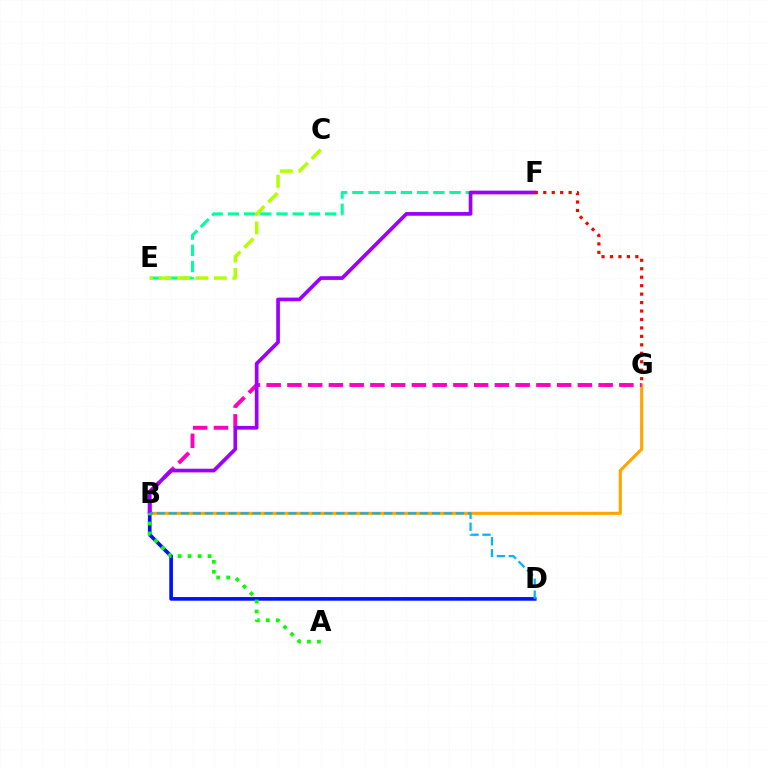{('E', 'F'): [{'color': '#00ff9d', 'line_style': 'dashed', 'thickness': 2.2}], ('B', 'G'): [{'color': '#ffa500', 'line_style': 'solid', 'thickness': 2.26}, {'color': '#ff00bd', 'line_style': 'dashed', 'thickness': 2.82}], ('C', 'E'): [{'color': '#b3ff00', 'line_style': 'dashed', 'thickness': 2.51}], ('B', 'D'): [{'color': '#0010ff', 'line_style': 'solid', 'thickness': 2.63}, {'color': '#00b5ff', 'line_style': 'dashed', 'thickness': 1.63}], ('B', 'F'): [{'color': '#9b00ff', 'line_style': 'solid', 'thickness': 2.66}], ('F', 'G'): [{'color': '#ff0000', 'line_style': 'dotted', 'thickness': 2.3}], ('A', 'B'): [{'color': '#08ff00', 'line_style': 'dotted', 'thickness': 2.71}]}